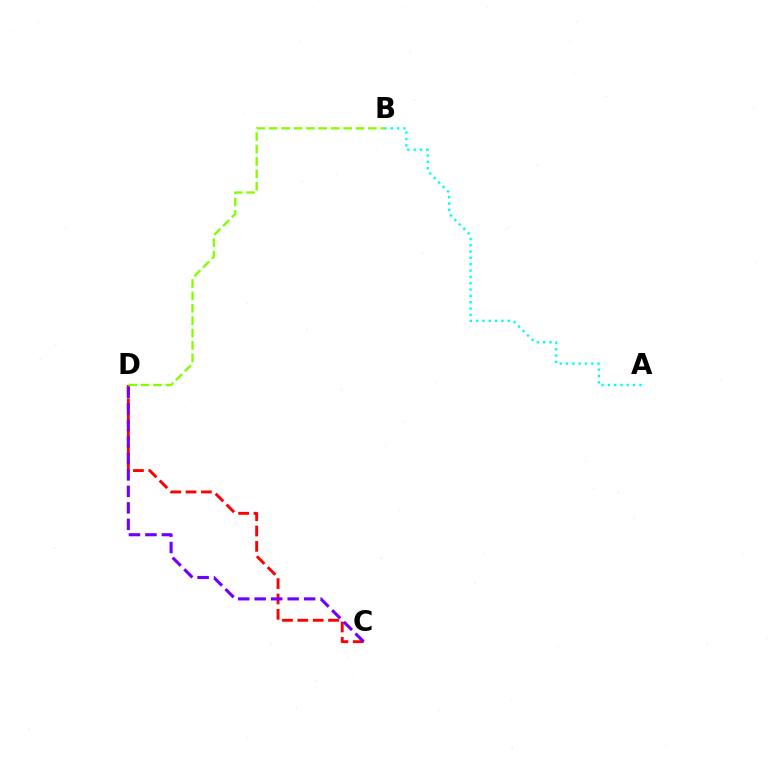{('C', 'D'): [{'color': '#ff0000', 'line_style': 'dashed', 'thickness': 2.09}, {'color': '#7200ff', 'line_style': 'dashed', 'thickness': 2.24}], ('A', 'B'): [{'color': '#00fff6', 'line_style': 'dotted', 'thickness': 1.72}], ('B', 'D'): [{'color': '#84ff00', 'line_style': 'dashed', 'thickness': 1.68}]}